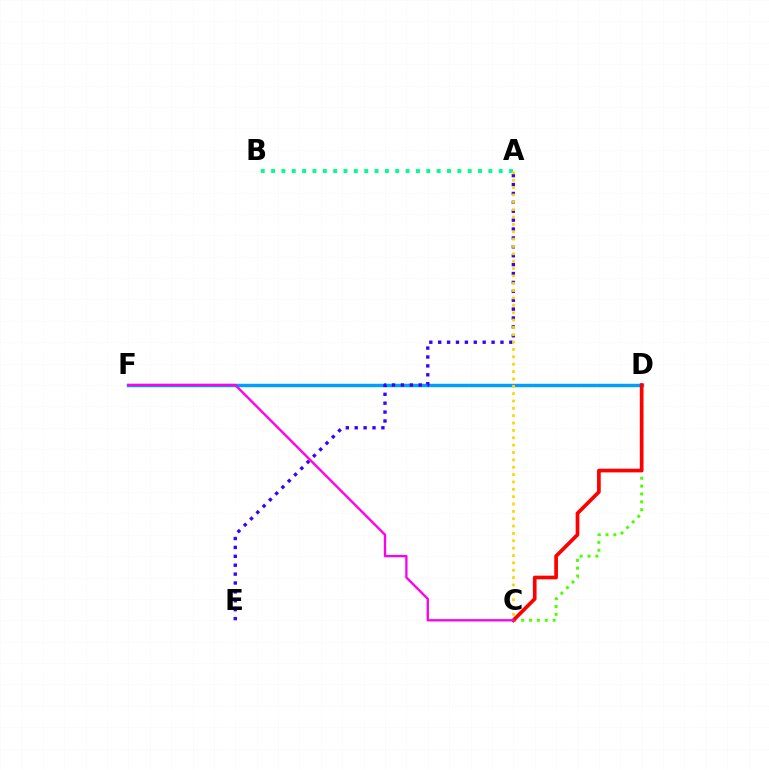{('D', 'F'): [{'color': '#009eff', 'line_style': 'solid', 'thickness': 2.46}], ('C', 'D'): [{'color': '#4fff00', 'line_style': 'dotted', 'thickness': 2.14}, {'color': '#ff0000', 'line_style': 'solid', 'thickness': 2.66}], ('A', 'B'): [{'color': '#00ff86', 'line_style': 'dotted', 'thickness': 2.81}], ('A', 'E'): [{'color': '#3700ff', 'line_style': 'dotted', 'thickness': 2.42}], ('A', 'C'): [{'color': '#ffd500', 'line_style': 'dotted', 'thickness': 2.0}], ('C', 'F'): [{'color': '#ff00ed', 'line_style': 'solid', 'thickness': 1.68}]}